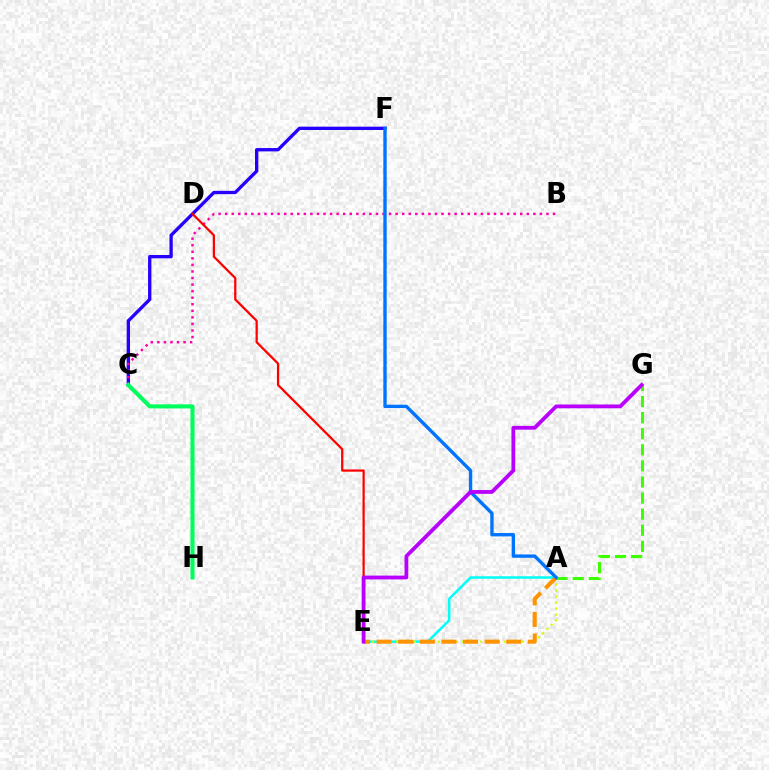{('C', 'F'): [{'color': '#2500ff', 'line_style': 'solid', 'thickness': 2.4}], ('A', 'E'): [{'color': '#00fff6', 'line_style': 'solid', 'thickness': 1.82}, {'color': '#d1ff00', 'line_style': 'dotted', 'thickness': 1.63}, {'color': '#ff9400', 'line_style': 'dashed', 'thickness': 2.94}], ('B', 'C'): [{'color': '#ff00ac', 'line_style': 'dotted', 'thickness': 1.78}], ('A', 'G'): [{'color': '#3dff00', 'line_style': 'dashed', 'thickness': 2.18}], ('D', 'E'): [{'color': '#ff0000', 'line_style': 'solid', 'thickness': 1.62}], ('C', 'H'): [{'color': '#00ff5c', 'line_style': 'solid', 'thickness': 2.93}], ('A', 'F'): [{'color': '#0074ff', 'line_style': 'solid', 'thickness': 2.42}], ('E', 'G'): [{'color': '#b900ff', 'line_style': 'solid', 'thickness': 2.74}]}